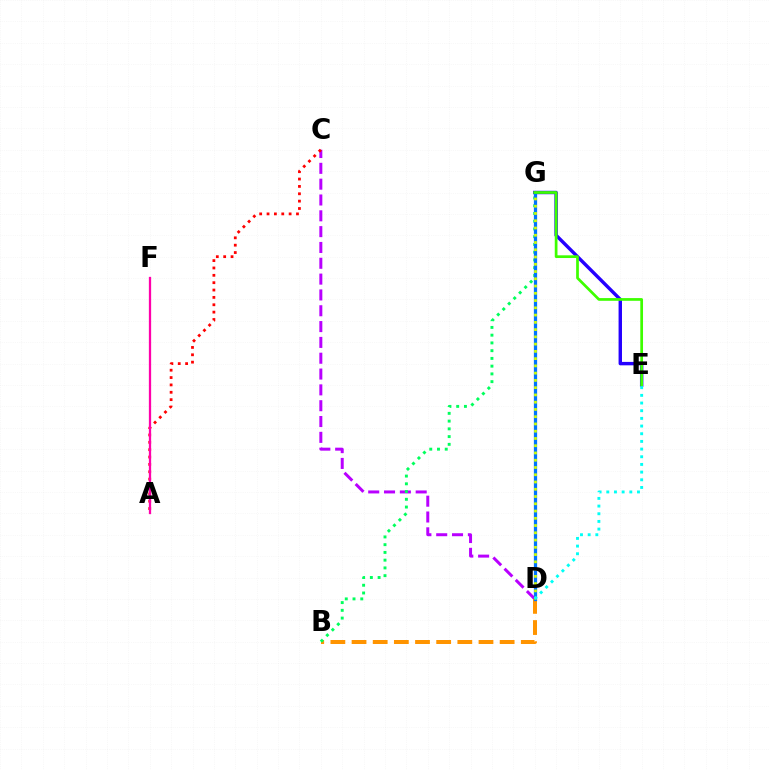{('C', 'D'): [{'color': '#b900ff', 'line_style': 'dashed', 'thickness': 2.15}], ('B', 'D'): [{'color': '#ff9400', 'line_style': 'dashed', 'thickness': 2.87}], ('B', 'G'): [{'color': '#00ff5c', 'line_style': 'dotted', 'thickness': 2.1}], ('E', 'G'): [{'color': '#2500ff', 'line_style': 'solid', 'thickness': 2.46}, {'color': '#3dff00', 'line_style': 'solid', 'thickness': 1.95}], ('D', 'G'): [{'color': '#0074ff', 'line_style': 'solid', 'thickness': 2.34}, {'color': '#d1ff00', 'line_style': 'dotted', 'thickness': 1.97}], ('D', 'E'): [{'color': '#00fff6', 'line_style': 'dotted', 'thickness': 2.09}], ('A', 'C'): [{'color': '#ff0000', 'line_style': 'dotted', 'thickness': 2.0}], ('A', 'F'): [{'color': '#ff00ac', 'line_style': 'solid', 'thickness': 1.64}]}